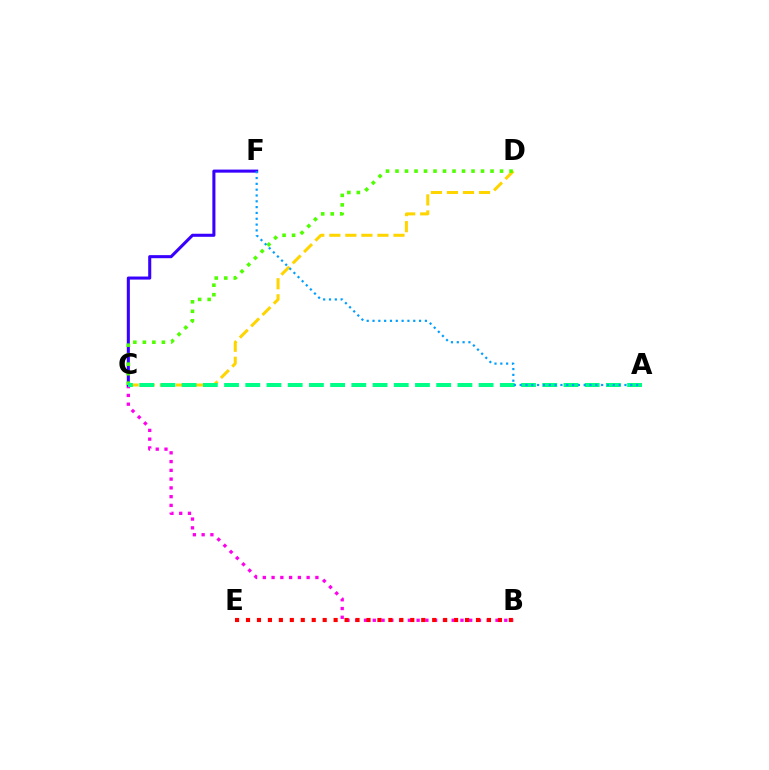{('B', 'C'): [{'color': '#ff00ed', 'line_style': 'dotted', 'thickness': 2.38}], ('C', 'F'): [{'color': '#3700ff', 'line_style': 'solid', 'thickness': 2.2}], ('B', 'E'): [{'color': '#ff0000', 'line_style': 'dotted', 'thickness': 2.98}], ('C', 'D'): [{'color': '#ffd500', 'line_style': 'dashed', 'thickness': 2.18}, {'color': '#4fff00', 'line_style': 'dotted', 'thickness': 2.58}], ('A', 'C'): [{'color': '#00ff86', 'line_style': 'dashed', 'thickness': 2.88}], ('A', 'F'): [{'color': '#009eff', 'line_style': 'dotted', 'thickness': 1.58}]}